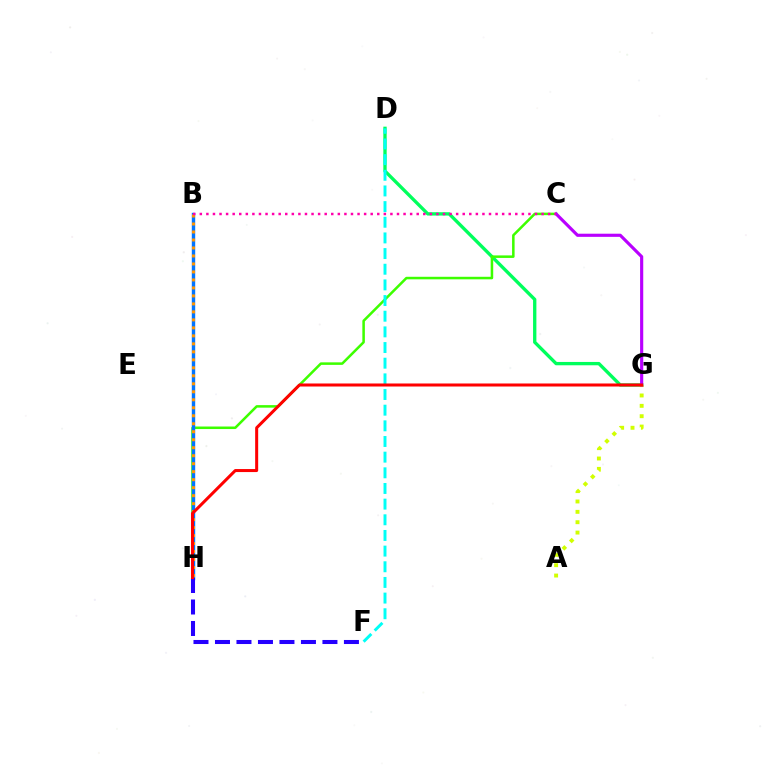{('D', 'G'): [{'color': '#00ff5c', 'line_style': 'solid', 'thickness': 2.4}], ('C', 'H'): [{'color': '#3dff00', 'line_style': 'solid', 'thickness': 1.82}], ('B', 'H'): [{'color': '#0074ff', 'line_style': 'solid', 'thickness': 2.46}, {'color': '#ff9400', 'line_style': 'dotted', 'thickness': 2.17}], ('D', 'F'): [{'color': '#00fff6', 'line_style': 'dashed', 'thickness': 2.13}], ('A', 'G'): [{'color': '#d1ff00', 'line_style': 'dotted', 'thickness': 2.82}], ('C', 'G'): [{'color': '#b900ff', 'line_style': 'solid', 'thickness': 2.26}], ('F', 'H'): [{'color': '#2500ff', 'line_style': 'dashed', 'thickness': 2.92}], ('B', 'C'): [{'color': '#ff00ac', 'line_style': 'dotted', 'thickness': 1.79}], ('G', 'H'): [{'color': '#ff0000', 'line_style': 'solid', 'thickness': 2.17}]}